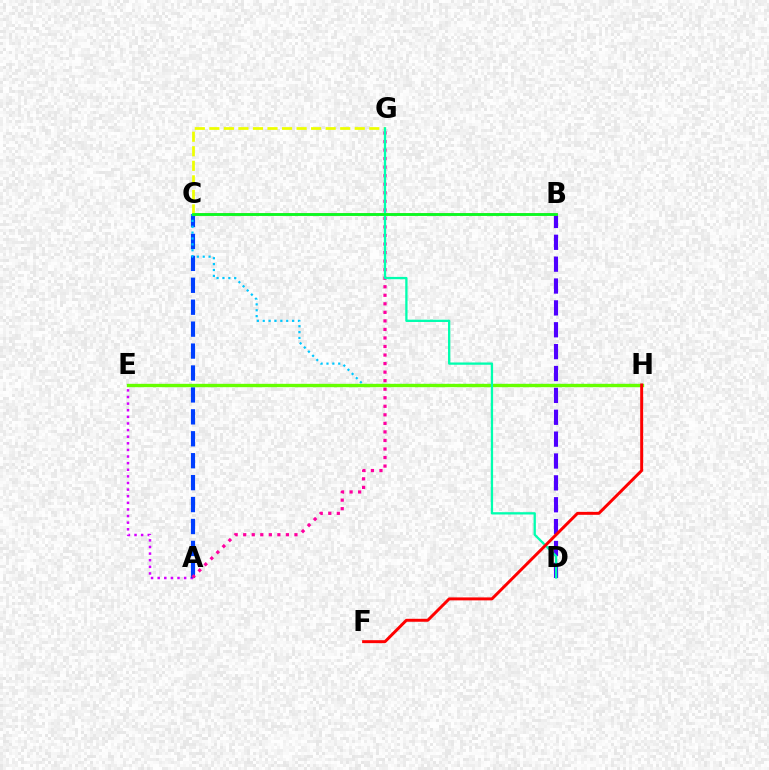{('B', 'D'): [{'color': '#4f00ff', 'line_style': 'dashed', 'thickness': 2.97}], ('A', 'E'): [{'color': '#d600ff', 'line_style': 'dotted', 'thickness': 1.8}], ('A', 'C'): [{'color': '#003fff', 'line_style': 'dashed', 'thickness': 2.98}], ('B', 'C'): [{'color': '#ff8800', 'line_style': 'solid', 'thickness': 1.86}, {'color': '#00ff27', 'line_style': 'solid', 'thickness': 1.96}], ('C', 'H'): [{'color': '#00c7ff', 'line_style': 'dotted', 'thickness': 1.6}], ('E', 'H'): [{'color': '#66ff00', 'line_style': 'solid', 'thickness': 2.41}], ('A', 'G'): [{'color': '#ff00a0', 'line_style': 'dotted', 'thickness': 2.32}], ('C', 'G'): [{'color': '#eeff00', 'line_style': 'dashed', 'thickness': 1.98}], ('D', 'G'): [{'color': '#00ffaf', 'line_style': 'solid', 'thickness': 1.66}], ('F', 'H'): [{'color': '#ff0000', 'line_style': 'solid', 'thickness': 2.13}]}